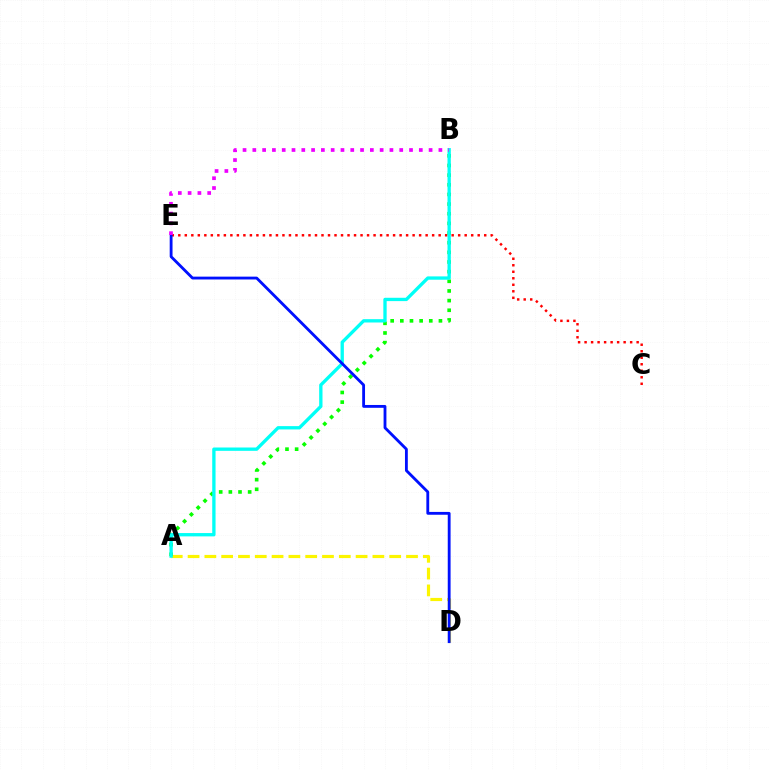{('A', 'D'): [{'color': '#fcf500', 'line_style': 'dashed', 'thickness': 2.28}], ('C', 'E'): [{'color': '#ff0000', 'line_style': 'dotted', 'thickness': 1.77}], ('A', 'B'): [{'color': '#08ff00', 'line_style': 'dotted', 'thickness': 2.62}, {'color': '#00fff6', 'line_style': 'solid', 'thickness': 2.39}], ('D', 'E'): [{'color': '#0010ff', 'line_style': 'solid', 'thickness': 2.04}], ('B', 'E'): [{'color': '#ee00ff', 'line_style': 'dotted', 'thickness': 2.66}]}